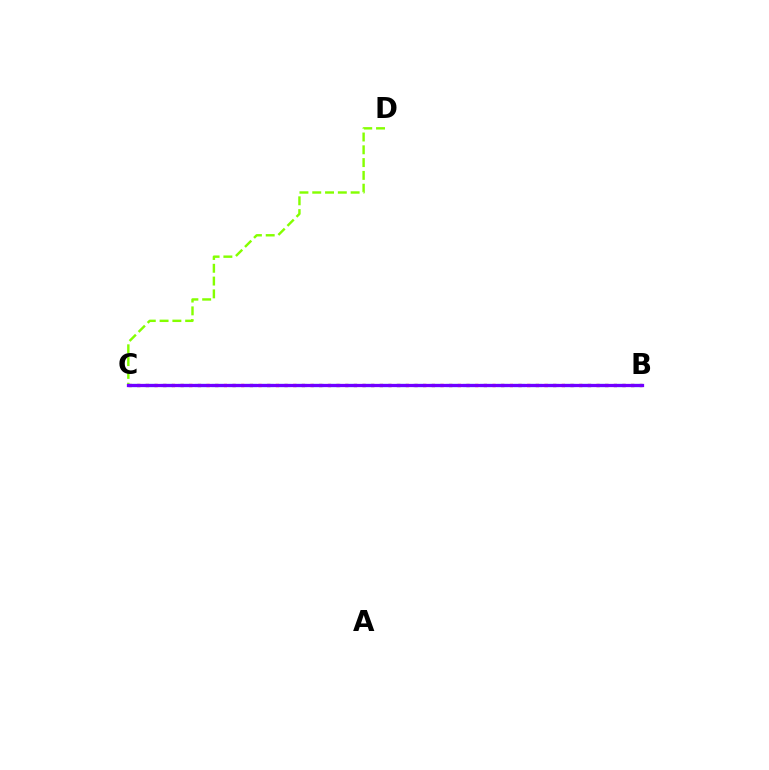{('B', 'C'): [{'color': '#ff0000', 'line_style': 'dotted', 'thickness': 2.35}, {'color': '#00fff6', 'line_style': 'dashed', 'thickness': 2.28}, {'color': '#7200ff', 'line_style': 'solid', 'thickness': 2.34}], ('C', 'D'): [{'color': '#84ff00', 'line_style': 'dashed', 'thickness': 1.74}]}